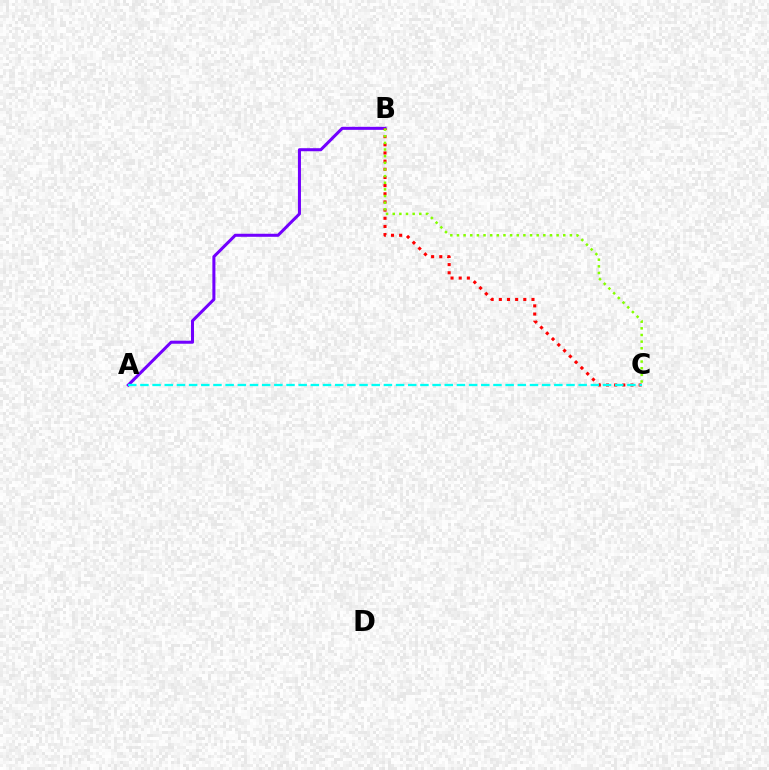{('A', 'B'): [{'color': '#7200ff', 'line_style': 'solid', 'thickness': 2.18}], ('B', 'C'): [{'color': '#ff0000', 'line_style': 'dotted', 'thickness': 2.22}, {'color': '#84ff00', 'line_style': 'dotted', 'thickness': 1.81}], ('A', 'C'): [{'color': '#00fff6', 'line_style': 'dashed', 'thickness': 1.65}]}